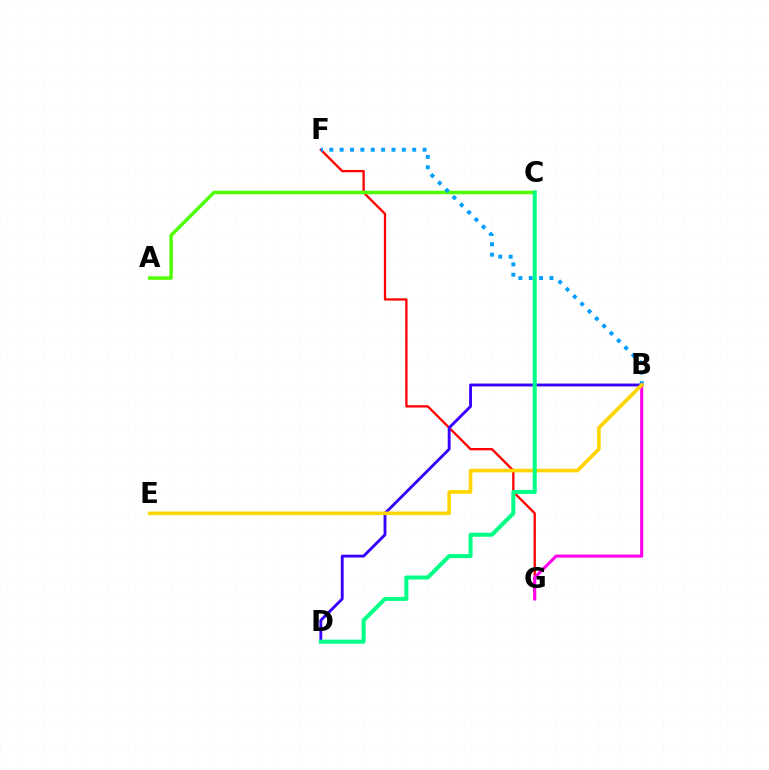{('F', 'G'): [{'color': '#ff0000', 'line_style': 'solid', 'thickness': 1.66}], ('A', 'C'): [{'color': '#4fff00', 'line_style': 'solid', 'thickness': 2.51}], ('B', 'F'): [{'color': '#009eff', 'line_style': 'dotted', 'thickness': 2.82}], ('B', 'D'): [{'color': '#3700ff', 'line_style': 'solid', 'thickness': 2.06}], ('B', 'G'): [{'color': '#ff00ed', 'line_style': 'solid', 'thickness': 2.22}], ('B', 'E'): [{'color': '#ffd500', 'line_style': 'solid', 'thickness': 2.6}], ('C', 'D'): [{'color': '#00ff86', 'line_style': 'solid', 'thickness': 2.9}]}